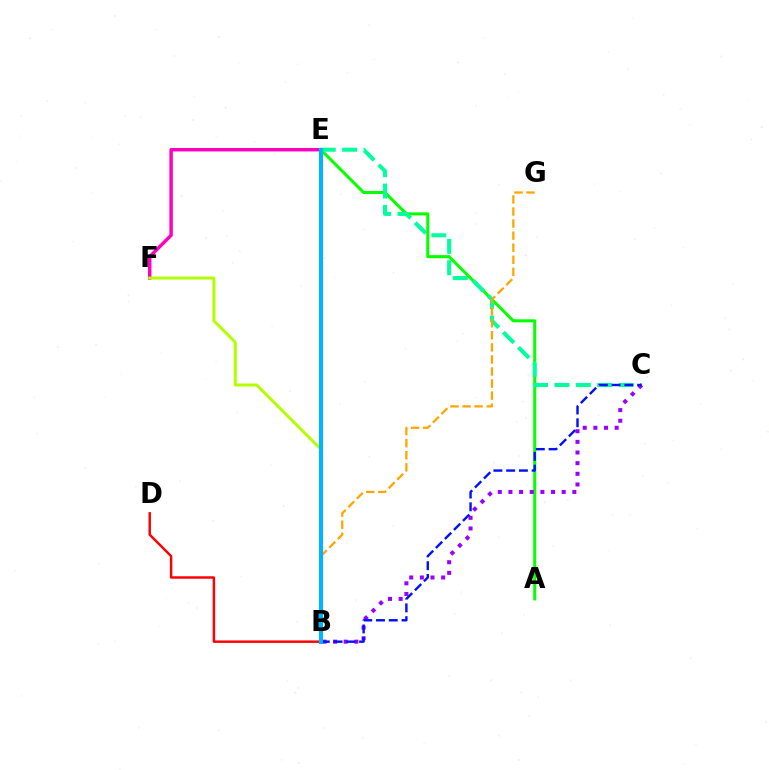{('A', 'E'): [{'color': '#08ff00', 'line_style': 'solid', 'thickness': 2.19}], ('B', 'D'): [{'color': '#ff0000', 'line_style': 'solid', 'thickness': 1.77}], ('C', 'E'): [{'color': '#00ff9d', 'line_style': 'dashed', 'thickness': 2.9}], ('B', 'C'): [{'color': '#9b00ff', 'line_style': 'dotted', 'thickness': 2.89}, {'color': '#0010ff', 'line_style': 'dashed', 'thickness': 1.73}], ('B', 'G'): [{'color': '#ffa500', 'line_style': 'dashed', 'thickness': 1.64}], ('E', 'F'): [{'color': '#ff00bd', 'line_style': 'solid', 'thickness': 2.47}], ('B', 'F'): [{'color': '#b3ff00', 'line_style': 'solid', 'thickness': 2.15}], ('B', 'E'): [{'color': '#00b5ff', 'line_style': 'solid', 'thickness': 2.95}]}